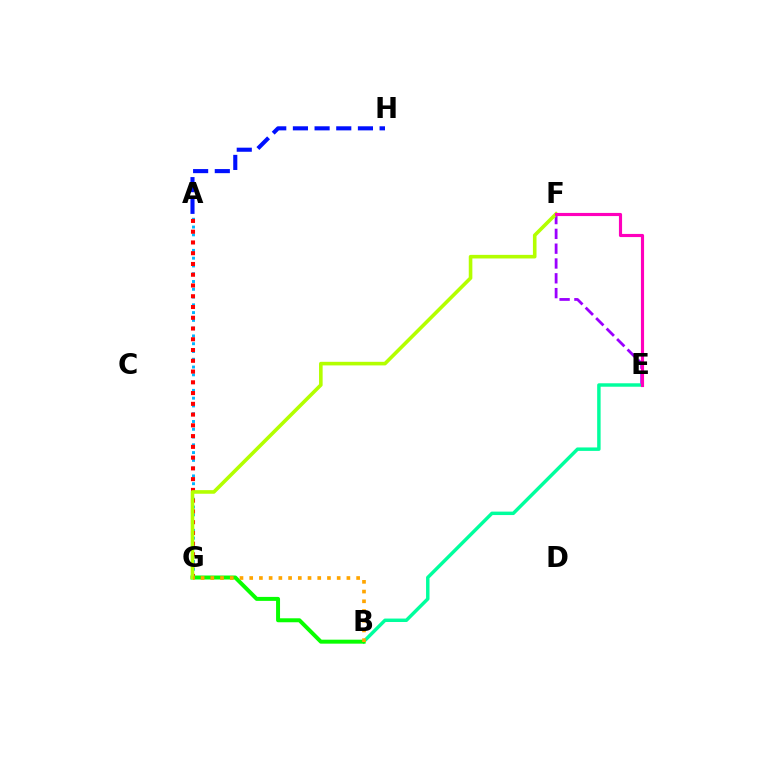{('A', 'H'): [{'color': '#0010ff', 'line_style': 'dashed', 'thickness': 2.94}], ('B', 'E'): [{'color': '#00ff9d', 'line_style': 'solid', 'thickness': 2.48}], ('A', 'G'): [{'color': '#00b5ff', 'line_style': 'dotted', 'thickness': 2.11}, {'color': '#ff0000', 'line_style': 'dotted', 'thickness': 2.92}], ('E', 'F'): [{'color': '#9b00ff', 'line_style': 'dashed', 'thickness': 2.01}, {'color': '#ff00bd', 'line_style': 'solid', 'thickness': 2.26}], ('B', 'G'): [{'color': '#08ff00', 'line_style': 'solid', 'thickness': 2.86}, {'color': '#ffa500', 'line_style': 'dotted', 'thickness': 2.64}], ('F', 'G'): [{'color': '#b3ff00', 'line_style': 'solid', 'thickness': 2.59}]}